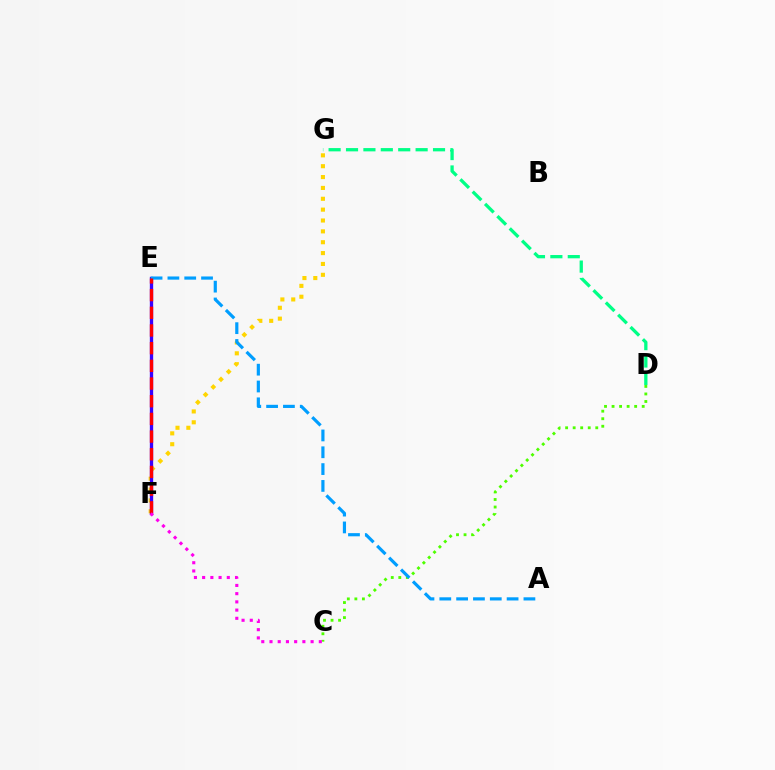{('F', 'G'): [{'color': '#ffd500', 'line_style': 'dotted', 'thickness': 2.95}], ('E', 'F'): [{'color': '#3700ff', 'line_style': 'solid', 'thickness': 2.39}, {'color': '#ff0000', 'line_style': 'dashed', 'thickness': 2.4}], ('C', 'D'): [{'color': '#4fff00', 'line_style': 'dotted', 'thickness': 2.05}], ('D', 'G'): [{'color': '#00ff86', 'line_style': 'dashed', 'thickness': 2.36}], ('A', 'E'): [{'color': '#009eff', 'line_style': 'dashed', 'thickness': 2.29}], ('C', 'F'): [{'color': '#ff00ed', 'line_style': 'dotted', 'thickness': 2.23}]}